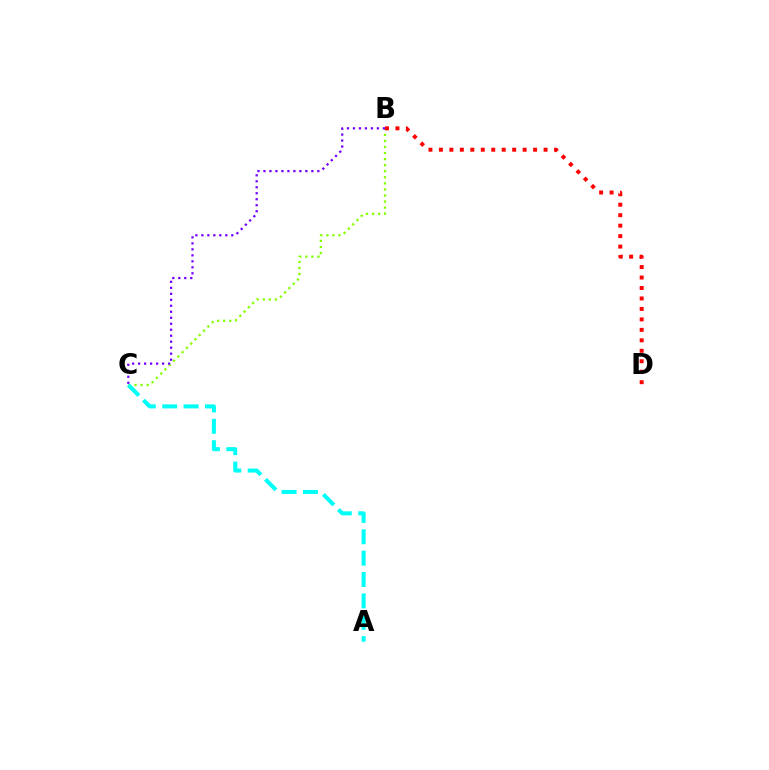{('B', 'C'): [{'color': '#84ff00', 'line_style': 'dotted', 'thickness': 1.65}, {'color': '#7200ff', 'line_style': 'dotted', 'thickness': 1.63}], ('A', 'C'): [{'color': '#00fff6', 'line_style': 'dashed', 'thickness': 2.9}], ('B', 'D'): [{'color': '#ff0000', 'line_style': 'dotted', 'thickness': 2.84}]}